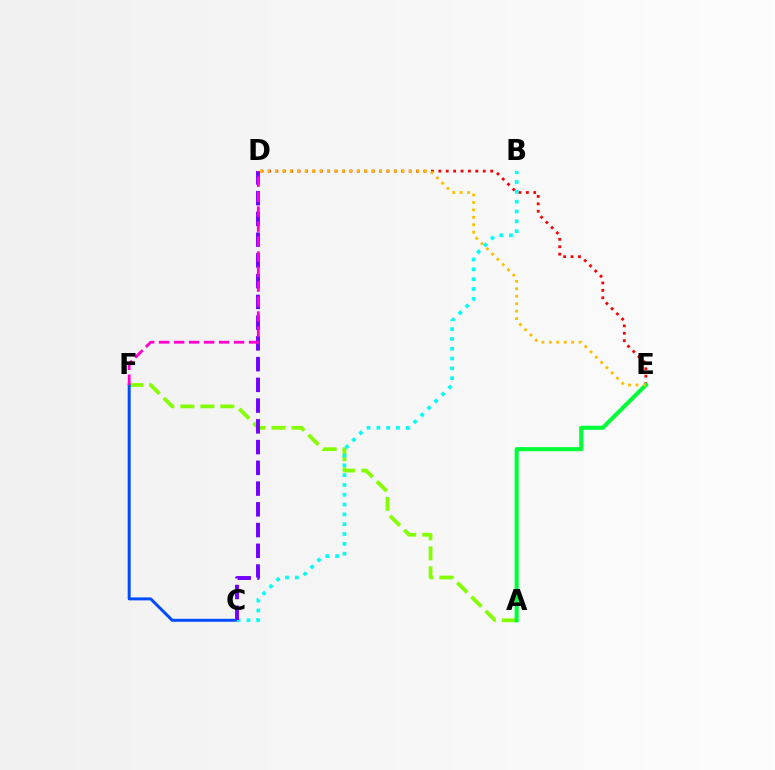{('A', 'F'): [{'color': '#84ff00', 'line_style': 'dashed', 'thickness': 2.72}], ('D', 'E'): [{'color': '#ff0000', 'line_style': 'dotted', 'thickness': 2.01}, {'color': '#ffbd00', 'line_style': 'dotted', 'thickness': 2.02}], ('C', 'F'): [{'color': '#004bff', 'line_style': 'solid', 'thickness': 2.13}], ('B', 'C'): [{'color': '#00fff6', 'line_style': 'dotted', 'thickness': 2.67}], ('C', 'D'): [{'color': '#7200ff', 'line_style': 'dashed', 'thickness': 2.82}], ('D', 'F'): [{'color': '#ff00cf', 'line_style': 'dashed', 'thickness': 2.04}], ('A', 'E'): [{'color': '#00ff39', 'line_style': 'solid', 'thickness': 2.95}]}